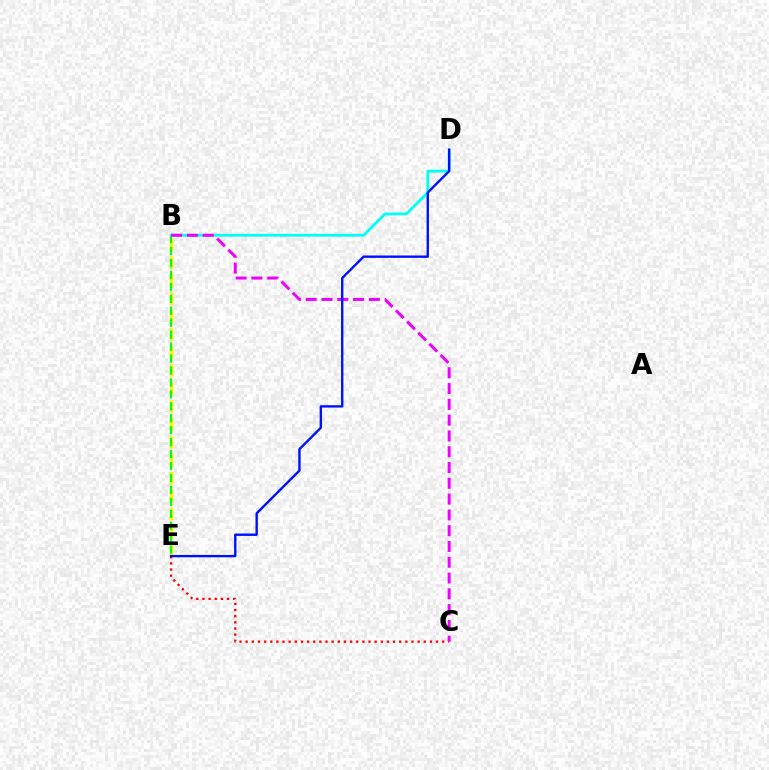{('B', 'E'): [{'color': '#fcf500', 'line_style': 'dashed', 'thickness': 2.44}, {'color': '#08ff00', 'line_style': 'dashed', 'thickness': 1.62}], ('C', 'E'): [{'color': '#ff0000', 'line_style': 'dotted', 'thickness': 1.67}], ('B', 'D'): [{'color': '#00fff6', 'line_style': 'solid', 'thickness': 2.02}], ('B', 'C'): [{'color': '#ee00ff', 'line_style': 'dashed', 'thickness': 2.15}], ('D', 'E'): [{'color': '#0010ff', 'line_style': 'solid', 'thickness': 1.71}]}